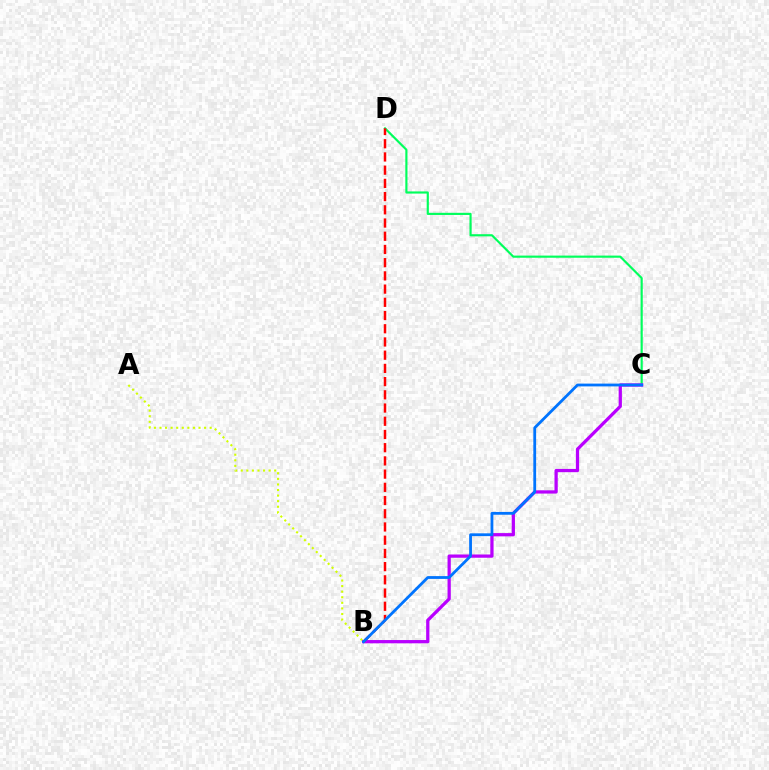{('C', 'D'): [{'color': '#00ff5c', 'line_style': 'solid', 'thickness': 1.56}], ('B', 'C'): [{'color': '#b900ff', 'line_style': 'solid', 'thickness': 2.34}, {'color': '#0074ff', 'line_style': 'solid', 'thickness': 2.01}], ('B', 'D'): [{'color': '#ff0000', 'line_style': 'dashed', 'thickness': 1.8}], ('A', 'B'): [{'color': '#d1ff00', 'line_style': 'dotted', 'thickness': 1.52}]}